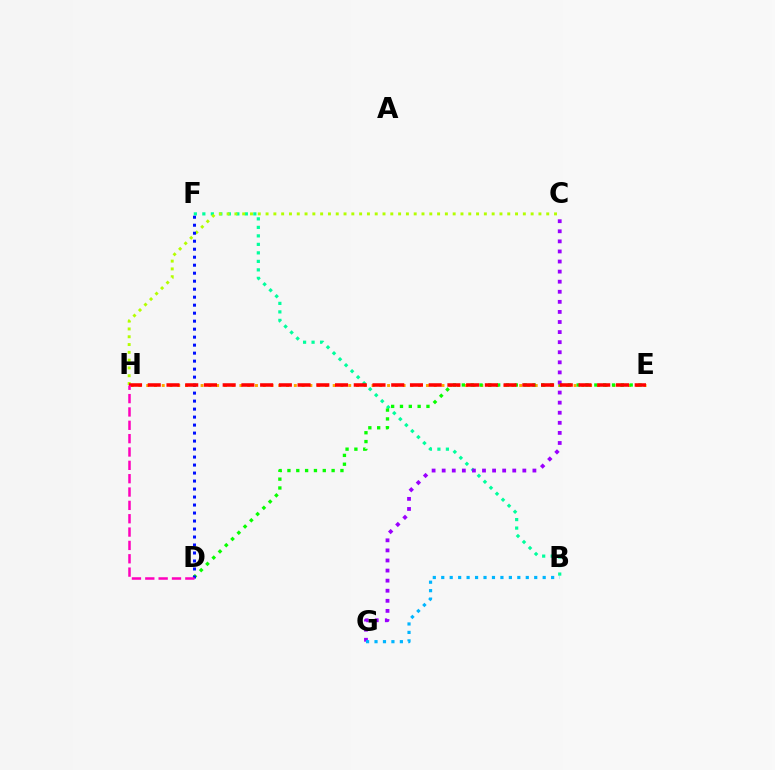{('B', 'F'): [{'color': '#00ff9d', 'line_style': 'dotted', 'thickness': 2.31}], ('E', 'H'): [{'color': '#ffa500', 'line_style': 'dotted', 'thickness': 2.11}, {'color': '#ff0000', 'line_style': 'dashed', 'thickness': 2.54}], ('D', 'E'): [{'color': '#08ff00', 'line_style': 'dotted', 'thickness': 2.4}], ('C', 'G'): [{'color': '#9b00ff', 'line_style': 'dotted', 'thickness': 2.74}], ('C', 'H'): [{'color': '#b3ff00', 'line_style': 'dotted', 'thickness': 2.12}], ('D', 'F'): [{'color': '#0010ff', 'line_style': 'dotted', 'thickness': 2.17}], ('B', 'G'): [{'color': '#00b5ff', 'line_style': 'dotted', 'thickness': 2.3}], ('D', 'H'): [{'color': '#ff00bd', 'line_style': 'dashed', 'thickness': 1.81}]}